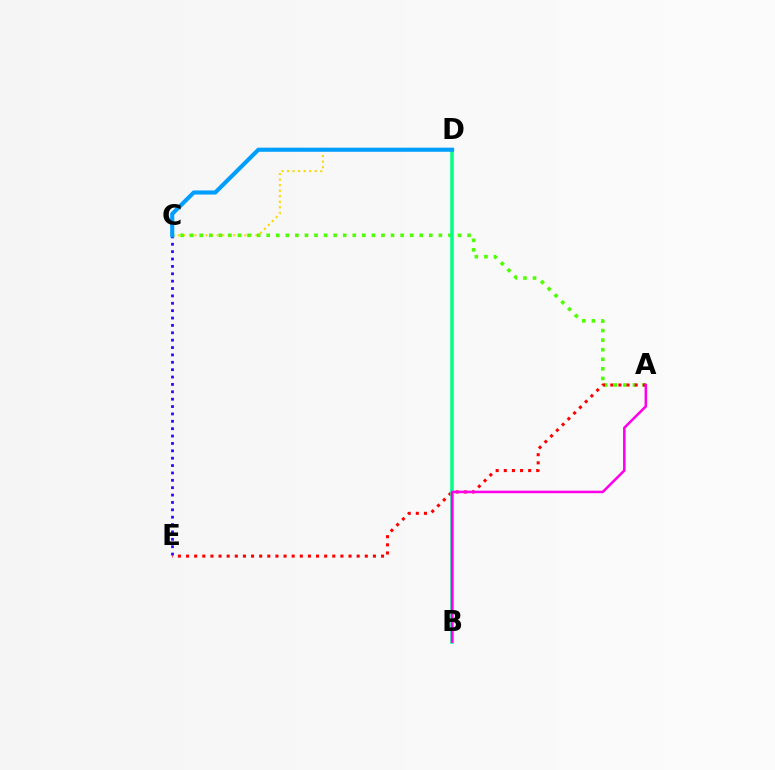{('C', 'D'): [{'color': '#ffd500', 'line_style': 'dotted', 'thickness': 1.51}, {'color': '#009eff', 'line_style': 'solid', 'thickness': 2.96}], ('A', 'C'): [{'color': '#4fff00', 'line_style': 'dotted', 'thickness': 2.6}], ('A', 'E'): [{'color': '#ff0000', 'line_style': 'dotted', 'thickness': 2.21}], ('B', 'D'): [{'color': '#00ff86', 'line_style': 'solid', 'thickness': 2.55}], ('C', 'E'): [{'color': '#3700ff', 'line_style': 'dotted', 'thickness': 2.0}], ('A', 'B'): [{'color': '#ff00ed', 'line_style': 'solid', 'thickness': 1.83}]}